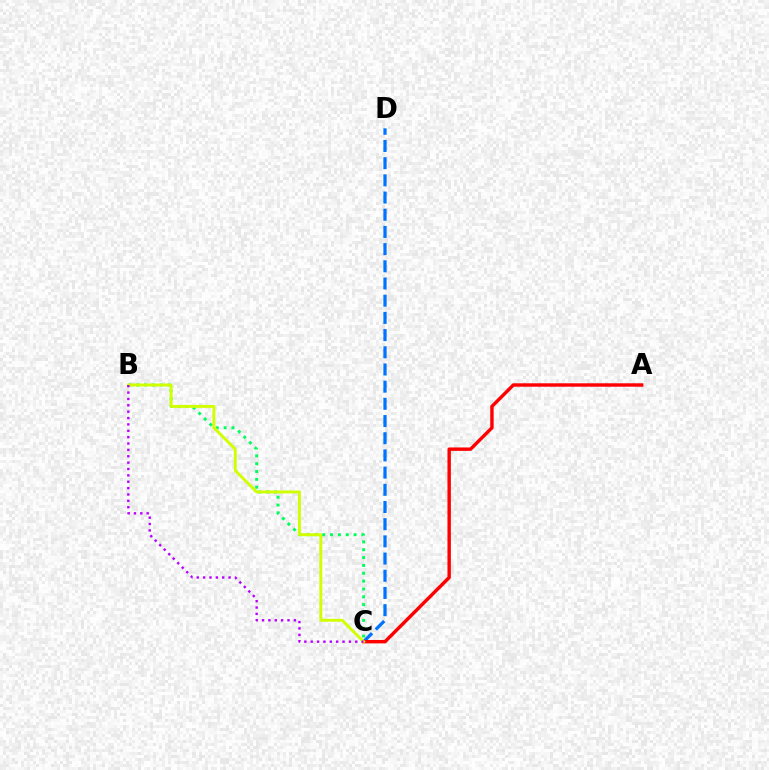{('C', 'D'): [{'color': '#0074ff', 'line_style': 'dashed', 'thickness': 2.34}], ('A', 'C'): [{'color': '#ff0000', 'line_style': 'solid', 'thickness': 2.46}], ('B', 'C'): [{'color': '#00ff5c', 'line_style': 'dotted', 'thickness': 2.13}, {'color': '#d1ff00', 'line_style': 'solid', 'thickness': 2.1}, {'color': '#b900ff', 'line_style': 'dotted', 'thickness': 1.73}]}